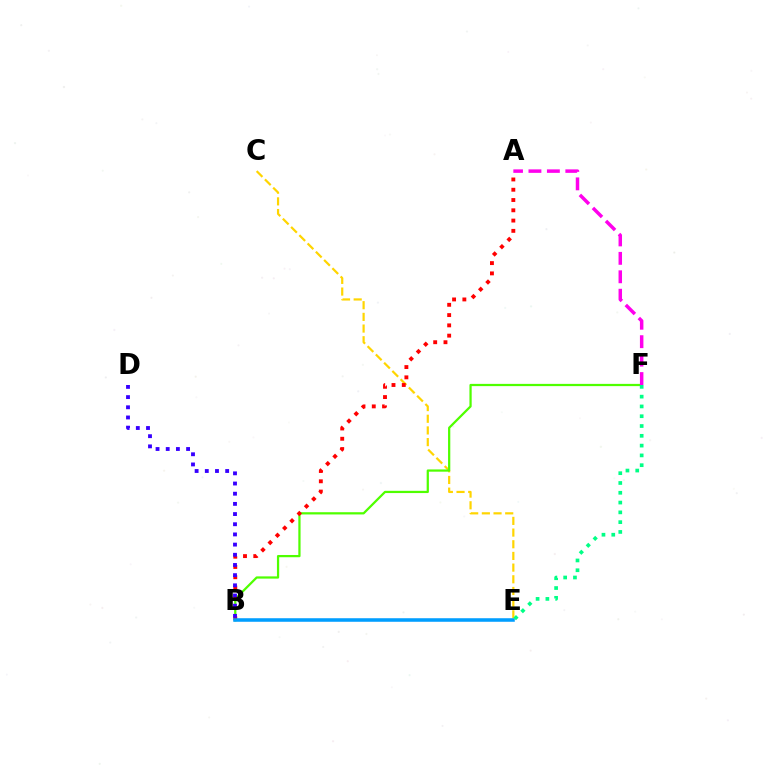{('C', 'E'): [{'color': '#ffd500', 'line_style': 'dashed', 'thickness': 1.59}], ('B', 'F'): [{'color': '#4fff00', 'line_style': 'solid', 'thickness': 1.61}], ('A', 'B'): [{'color': '#ff0000', 'line_style': 'dotted', 'thickness': 2.79}], ('B', 'E'): [{'color': '#009eff', 'line_style': 'solid', 'thickness': 2.55}], ('B', 'D'): [{'color': '#3700ff', 'line_style': 'dotted', 'thickness': 2.77}], ('A', 'F'): [{'color': '#ff00ed', 'line_style': 'dashed', 'thickness': 2.5}], ('E', 'F'): [{'color': '#00ff86', 'line_style': 'dotted', 'thickness': 2.66}]}